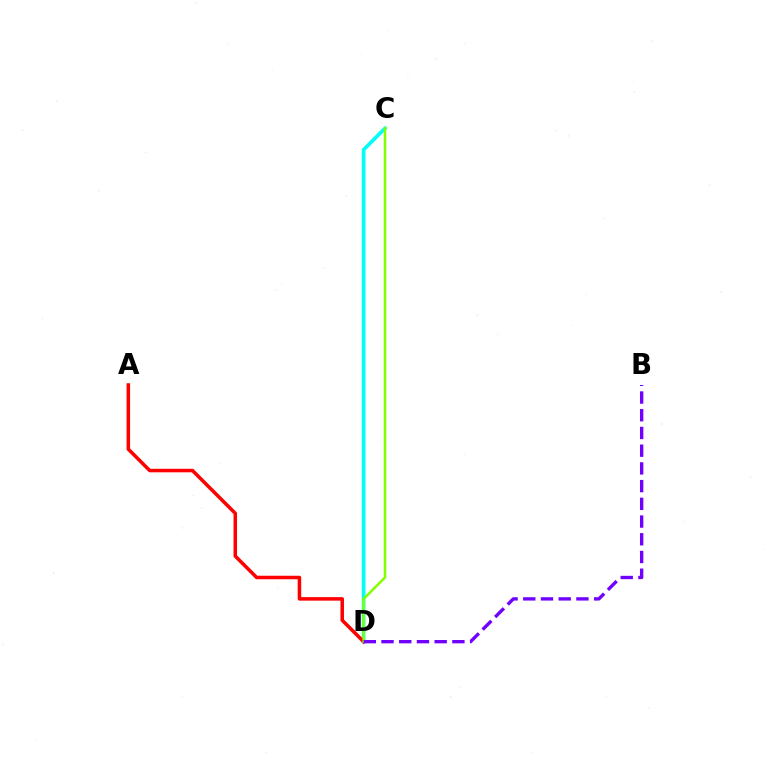{('C', 'D'): [{'color': '#00fff6', 'line_style': 'solid', 'thickness': 2.64}, {'color': '#84ff00', 'line_style': 'solid', 'thickness': 1.8}], ('A', 'D'): [{'color': '#ff0000', 'line_style': 'solid', 'thickness': 2.53}], ('B', 'D'): [{'color': '#7200ff', 'line_style': 'dashed', 'thickness': 2.41}]}